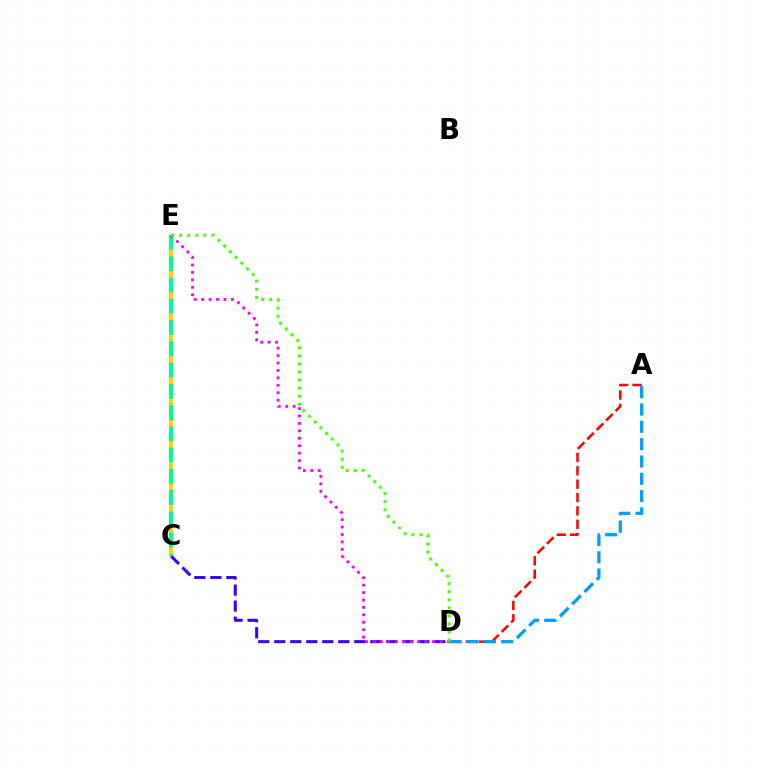{('C', 'E'): [{'color': '#ffd500', 'line_style': 'dashed', 'thickness': 2.87}, {'color': '#00ff86', 'line_style': 'dashed', 'thickness': 2.89}], ('A', 'D'): [{'color': '#ff0000', 'line_style': 'dashed', 'thickness': 1.82}, {'color': '#009eff', 'line_style': 'dashed', 'thickness': 2.35}], ('C', 'D'): [{'color': '#3700ff', 'line_style': 'dashed', 'thickness': 2.17}], ('D', 'E'): [{'color': '#ff00ed', 'line_style': 'dotted', 'thickness': 2.02}, {'color': '#4fff00', 'line_style': 'dotted', 'thickness': 2.19}]}